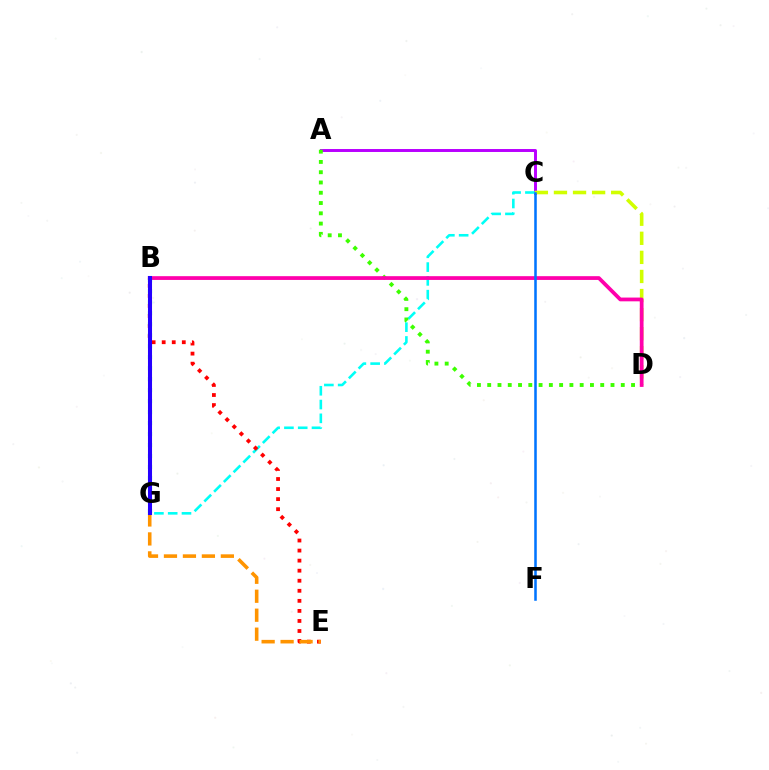{('A', 'C'): [{'color': '#b900ff', 'line_style': 'solid', 'thickness': 2.13}], ('C', 'D'): [{'color': '#d1ff00', 'line_style': 'dashed', 'thickness': 2.59}], ('C', 'G'): [{'color': '#00fff6', 'line_style': 'dashed', 'thickness': 1.87}], ('A', 'D'): [{'color': '#3dff00', 'line_style': 'dotted', 'thickness': 2.79}], ('B', 'D'): [{'color': '#ff00ac', 'line_style': 'solid', 'thickness': 2.71}], ('C', 'F'): [{'color': '#0074ff', 'line_style': 'solid', 'thickness': 1.84}], ('B', 'E'): [{'color': '#ff0000', 'line_style': 'dotted', 'thickness': 2.73}], ('E', 'G'): [{'color': '#ff9400', 'line_style': 'dashed', 'thickness': 2.58}], ('B', 'G'): [{'color': '#00ff5c', 'line_style': 'dotted', 'thickness': 2.98}, {'color': '#2500ff', 'line_style': 'solid', 'thickness': 2.91}]}